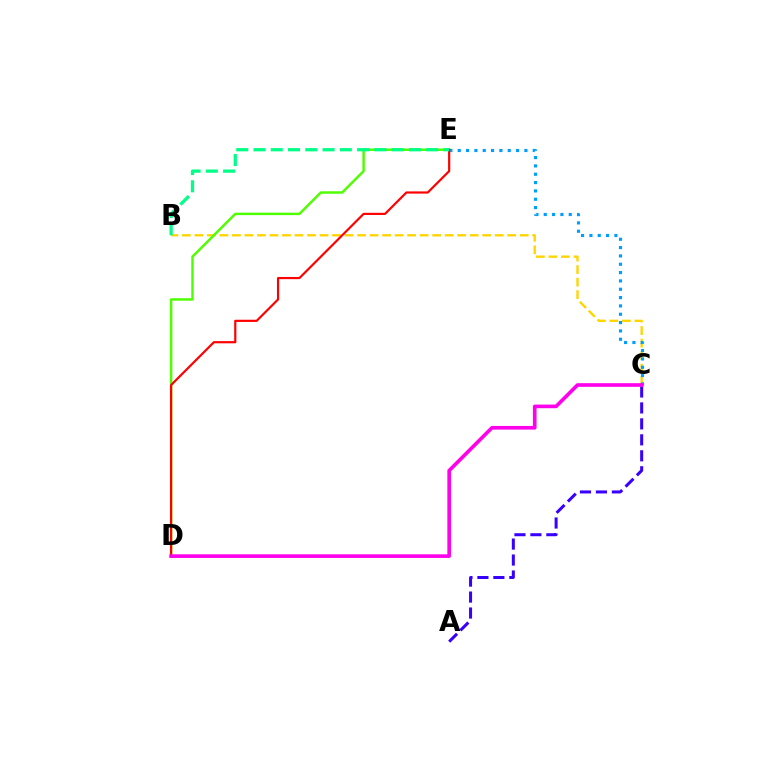{('B', 'C'): [{'color': '#ffd500', 'line_style': 'dashed', 'thickness': 1.7}], ('D', 'E'): [{'color': '#4fff00', 'line_style': 'solid', 'thickness': 1.77}, {'color': '#ff0000', 'line_style': 'solid', 'thickness': 1.57}], ('A', 'C'): [{'color': '#3700ff', 'line_style': 'dashed', 'thickness': 2.17}], ('C', 'E'): [{'color': '#009eff', 'line_style': 'dotted', 'thickness': 2.26}], ('C', 'D'): [{'color': '#ff00ed', 'line_style': 'solid', 'thickness': 2.62}], ('B', 'E'): [{'color': '#00ff86', 'line_style': 'dashed', 'thickness': 2.35}]}